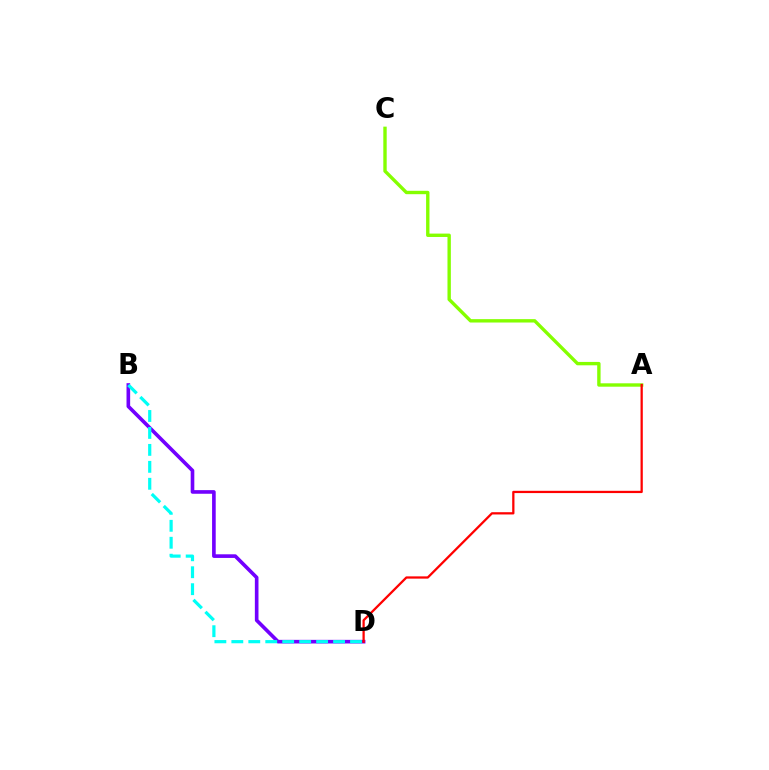{('B', 'D'): [{'color': '#7200ff', 'line_style': 'solid', 'thickness': 2.62}, {'color': '#00fff6', 'line_style': 'dashed', 'thickness': 2.3}], ('A', 'C'): [{'color': '#84ff00', 'line_style': 'solid', 'thickness': 2.43}], ('A', 'D'): [{'color': '#ff0000', 'line_style': 'solid', 'thickness': 1.63}]}